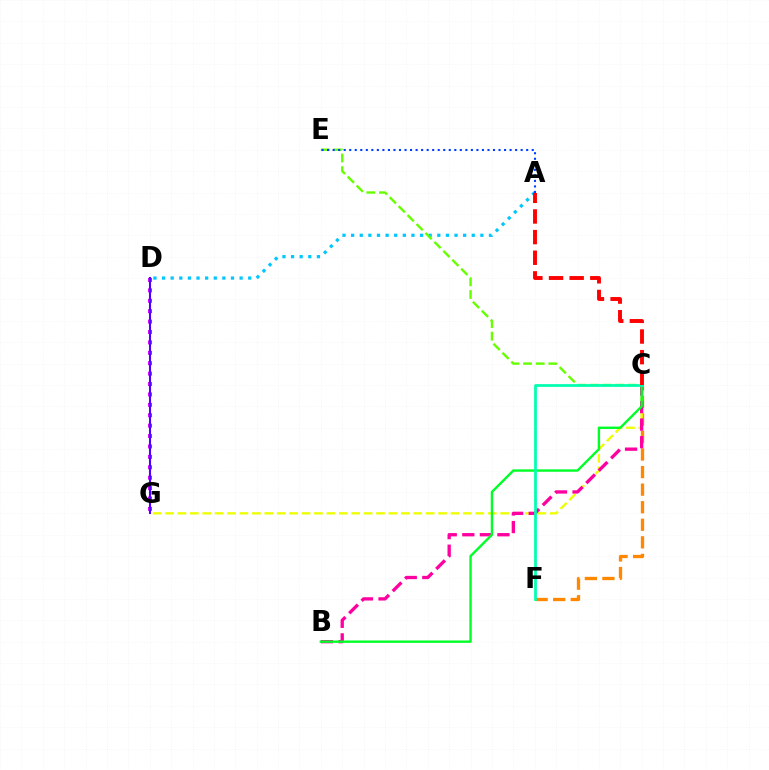{('D', 'G'): [{'color': '#d600ff', 'line_style': 'dotted', 'thickness': 2.83}, {'color': '#4f00ff', 'line_style': 'solid', 'thickness': 1.5}], ('A', 'D'): [{'color': '#00c7ff', 'line_style': 'dotted', 'thickness': 2.34}], ('C', 'F'): [{'color': '#ff8800', 'line_style': 'dashed', 'thickness': 2.39}, {'color': '#00ffaf', 'line_style': 'solid', 'thickness': 1.97}], ('C', 'G'): [{'color': '#eeff00', 'line_style': 'dashed', 'thickness': 1.69}], ('B', 'C'): [{'color': '#ff00a0', 'line_style': 'dashed', 'thickness': 2.39}, {'color': '#00ff27', 'line_style': 'solid', 'thickness': 1.72}], ('C', 'E'): [{'color': '#66ff00', 'line_style': 'dashed', 'thickness': 1.72}], ('A', 'C'): [{'color': '#ff0000', 'line_style': 'dashed', 'thickness': 2.8}], ('A', 'E'): [{'color': '#003fff', 'line_style': 'dotted', 'thickness': 1.5}]}